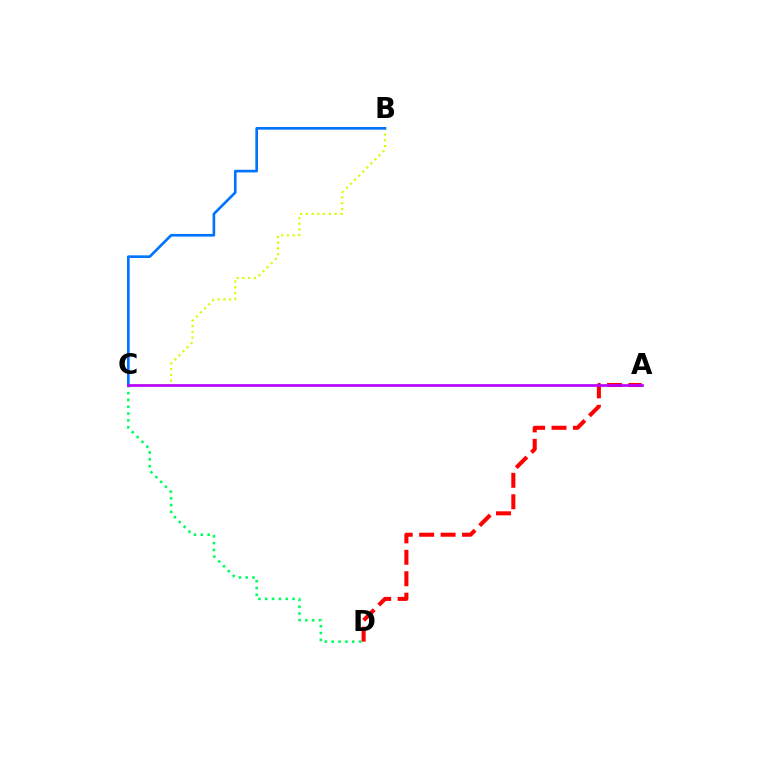{('B', 'C'): [{'color': '#d1ff00', 'line_style': 'dotted', 'thickness': 1.56}, {'color': '#0074ff', 'line_style': 'solid', 'thickness': 1.91}], ('C', 'D'): [{'color': '#00ff5c', 'line_style': 'dotted', 'thickness': 1.86}], ('A', 'D'): [{'color': '#ff0000', 'line_style': 'dashed', 'thickness': 2.91}], ('A', 'C'): [{'color': '#b900ff', 'line_style': 'solid', 'thickness': 1.94}]}